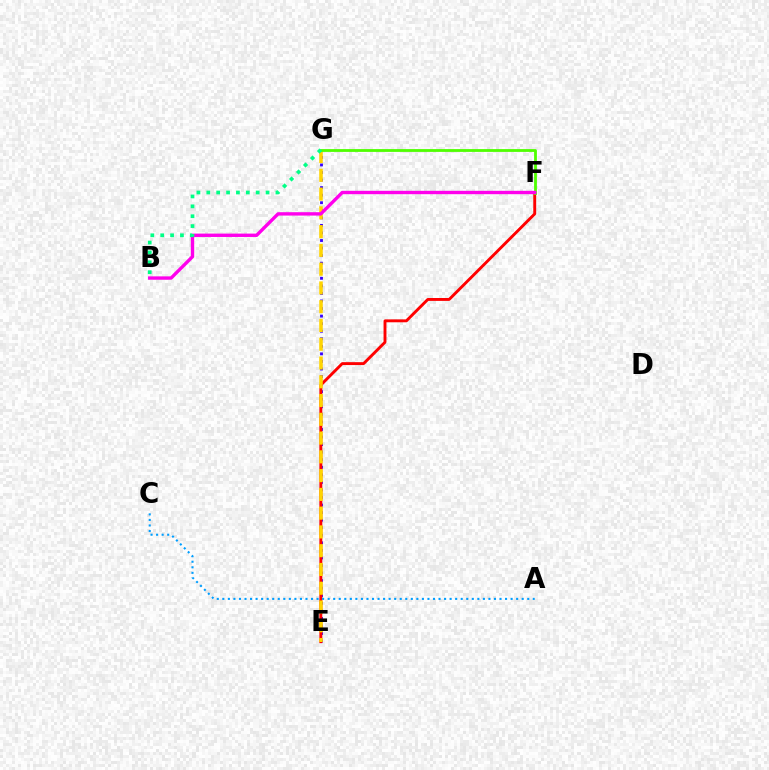{('E', 'G'): [{'color': '#3700ff', 'line_style': 'dotted', 'thickness': 2.05}, {'color': '#ffd500', 'line_style': 'dashed', 'thickness': 2.55}], ('E', 'F'): [{'color': '#ff0000', 'line_style': 'solid', 'thickness': 2.09}], ('A', 'C'): [{'color': '#009eff', 'line_style': 'dotted', 'thickness': 1.51}], ('F', 'G'): [{'color': '#4fff00', 'line_style': 'solid', 'thickness': 2.02}], ('B', 'F'): [{'color': '#ff00ed', 'line_style': 'solid', 'thickness': 2.43}], ('B', 'G'): [{'color': '#00ff86', 'line_style': 'dotted', 'thickness': 2.68}]}